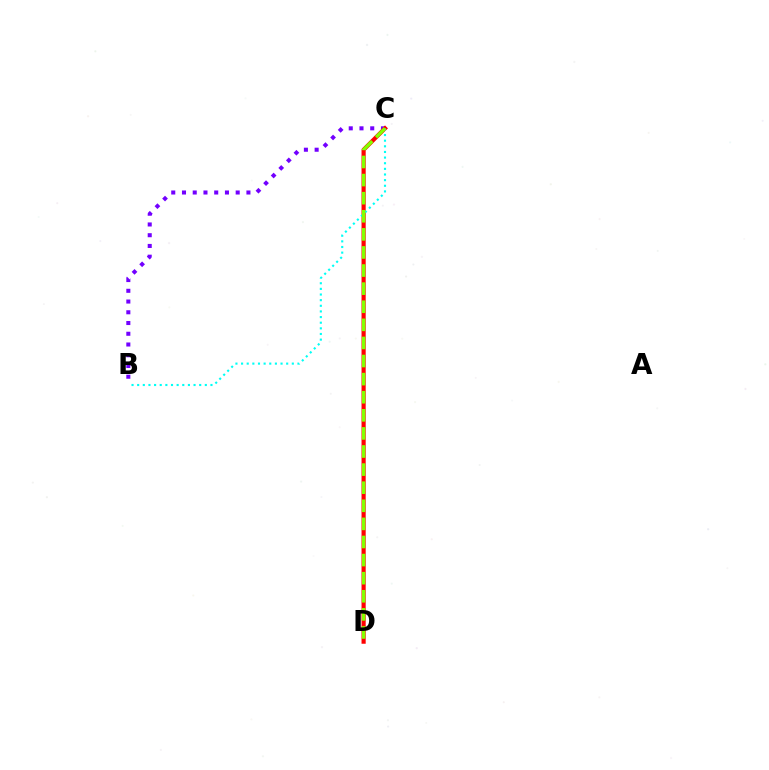{('B', 'C'): [{'color': '#7200ff', 'line_style': 'dotted', 'thickness': 2.92}, {'color': '#00fff6', 'line_style': 'dotted', 'thickness': 1.53}], ('C', 'D'): [{'color': '#ff0000', 'line_style': 'solid', 'thickness': 2.99}, {'color': '#84ff00', 'line_style': 'dashed', 'thickness': 2.46}]}